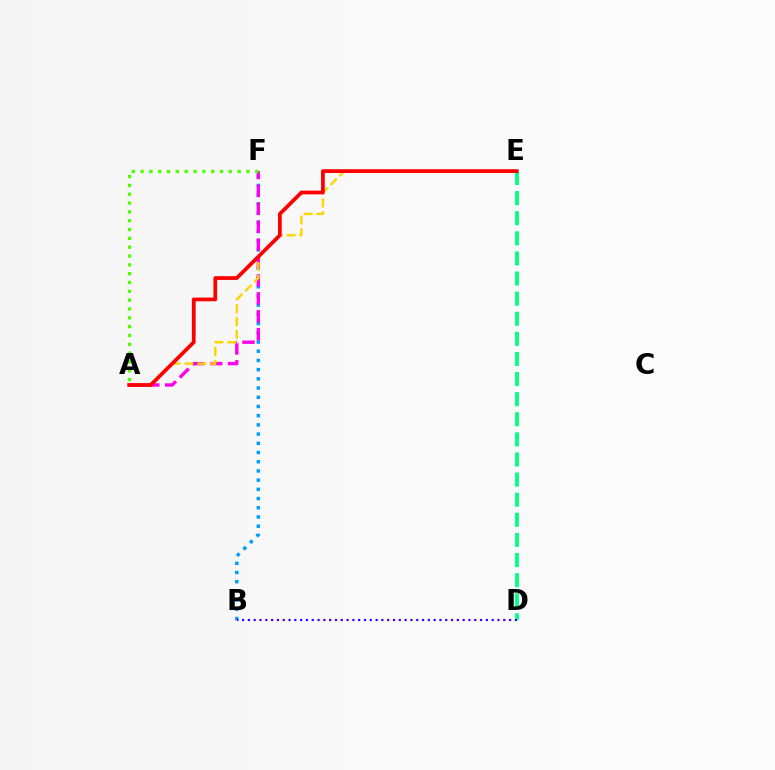{('B', 'F'): [{'color': '#009eff', 'line_style': 'dotted', 'thickness': 2.5}], ('A', 'F'): [{'color': '#ff00ed', 'line_style': 'dashed', 'thickness': 2.43}, {'color': '#4fff00', 'line_style': 'dotted', 'thickness': 2.4}], ('A', 'E'): [{'color': '#ffd500', 'line_style': 'dashed', 'thickness': 1.74}, {'color': '#ff0000', 'line_style': 'solid', 'thickness': 2.7}], ('D', 'E'): [{'color': '#00ff86', 'line_style': 'dashed', 'thickness': 2.73}], ('B', 'D'): [{'color': '#3700ff', 'line_style': 'dotted', 'thickness': 1.58}]}